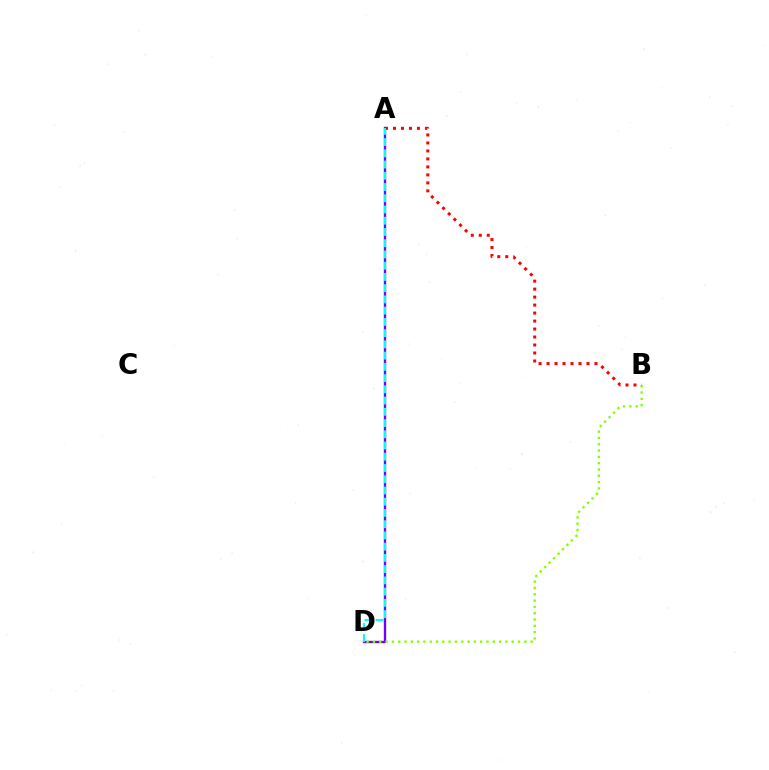{('A', 'D'): [{'color': '#7200ff', 'line_style': 'solid', 'thickness': 1.69}, {'color': '#00fff6', 'line_style': 'dashed', 'thickness': 1.53}], ('B', 'D'): [{'color': '#84ff00', 'line_style': 'dotted', 'thickness': 1.71}], ('A', 'B'): [{'color': '#ff0000', 'line_style': 'dotted', 'thickness': 2.17}]}